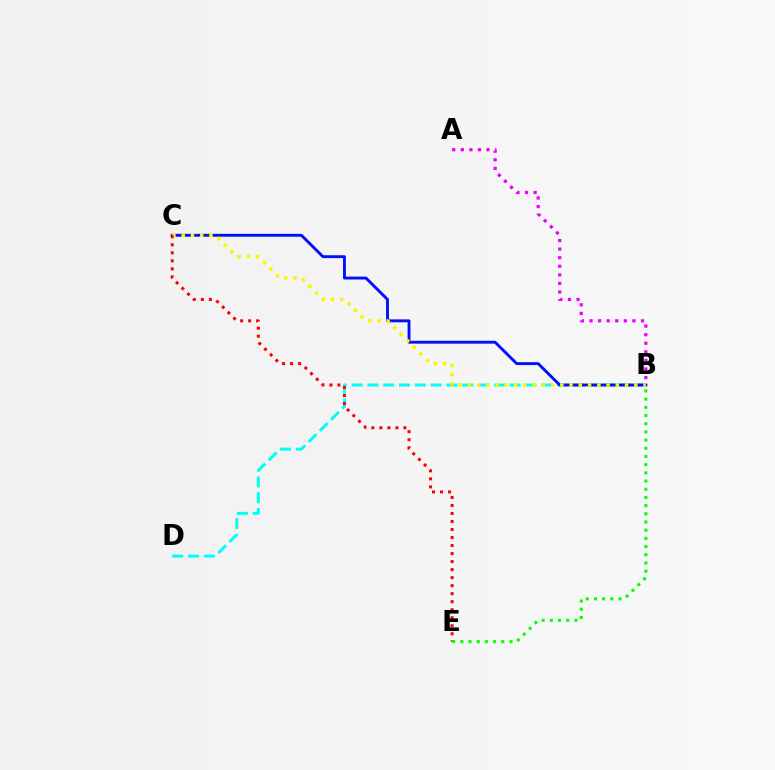{('A', 'B'): [{'color': '#ee00ff', 'line_style': 'dotted', 'thickness': 2.33}], ('B', 'D'): [{'color': '#00fff6', 'line_style': 'dashed', 'thickness': 2.15}], ('B', 'C'): [{'color': '#0010ff', 'line_style': 'solid', 'thickness': 2.08}, {'color': '#fcf500', 'line_style': 'dotted', 'thickness': 2.51}], ('C', 'E'): [{'color': '#ff0000', 'line_style': 'dotted', 'thickness': 2.18}], ('B', 'E'): [{'color': '#08ff00', 'line_style': 'dotted', 'thickness': 2.23}]}